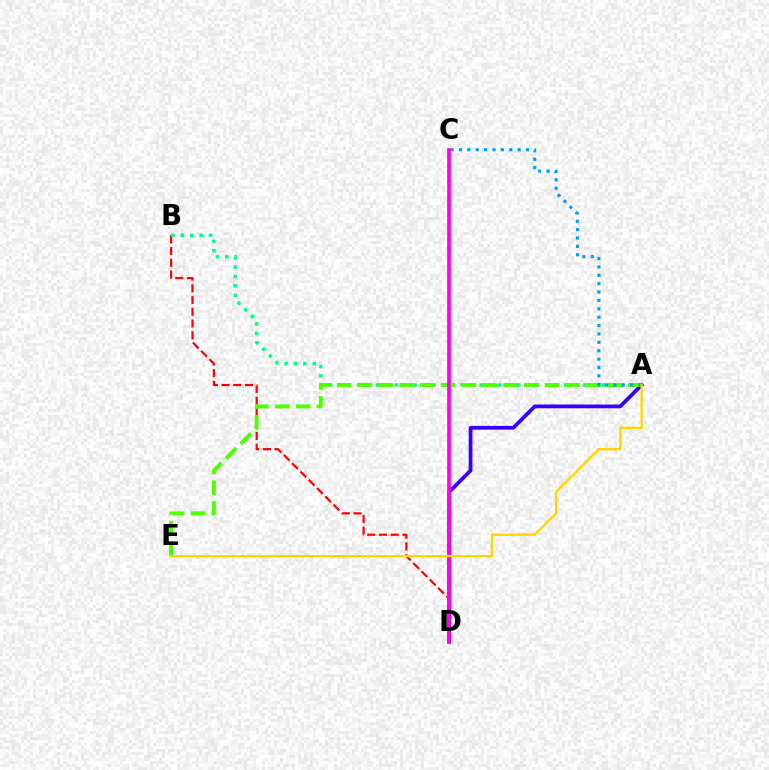{('A', 'D'): [{'color': '#3700ff', 'line_style': 'solid', 'thickness': 2.71}], ('B', 'D'): [{'color': '#ff0000', 'line_style': 'dashed', 'thickness': 1.59}], ('A', 'B'): [{'color': '#00ff86', 'line_style': 'dotted', 'thickness': 2.56}], ('A', 'E'): [{'color': '#4fff00', 'line_style': 'dashed', 'thickness': 2.82}, {'color': '#ffd500', 'line_style': 'solid', 'thickness': 1.68}], ('A', 'C'): [{'color': '#009eff', 'line_style': 'dotted', 'thickness': 2.28}], ('C', 'D'): [{'color': '#ff00ed', 'line_style': 'solid', 'thickness': 2.68}]}